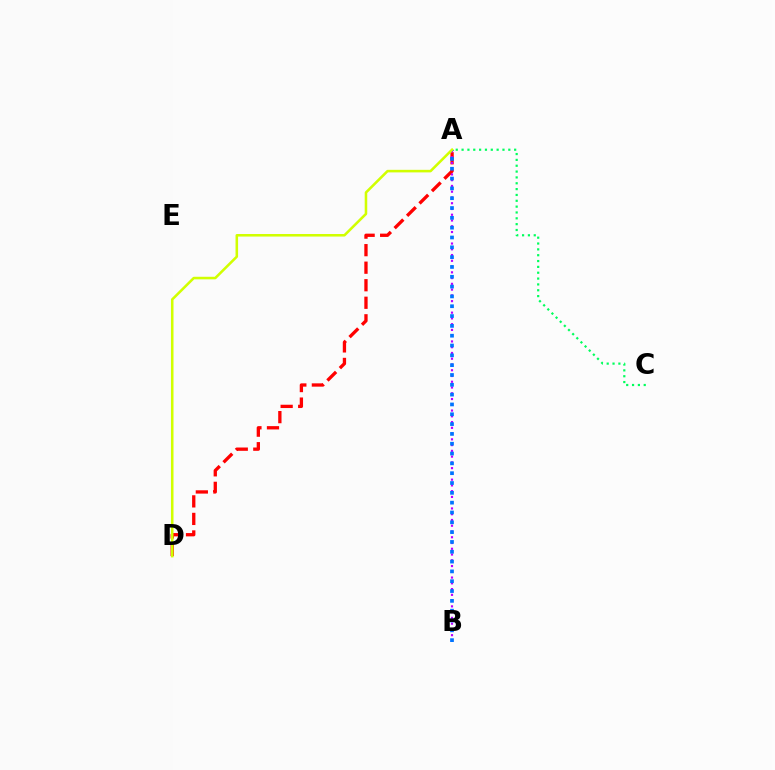{('A', 'D'): [{'color': '#ff0000', 'line_style': 'dashed', 'thickness': 2.38}, {'color': '#d1ff00', 'line_style': 'solid', 'thickness': 1.84}], ('A', 'B'): [{'color': '#b900ff', 'line_style': 'dotted', 'thickness': 1.56}, {'color': '#0074ff', 'line_style': 'dotted', 'thickness': 2.67}], ('A', 'C'): [{'color': '#00ff5c', 'line_style': 'dotted', 'thickness': 1.59}]}